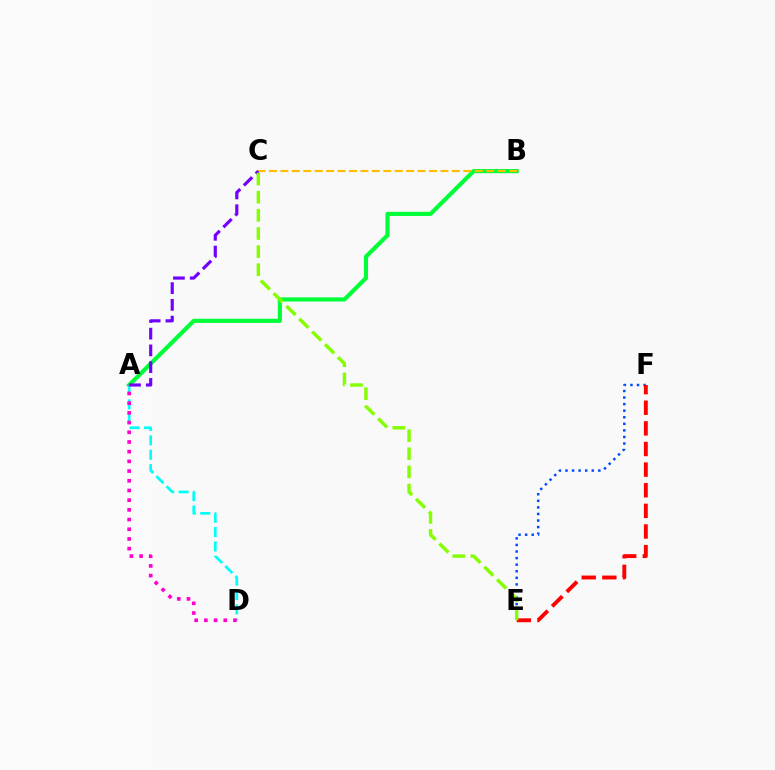{('E', 'F'): [{'color': '#004bff', 'line_style': 'dotted', 'thickness': 1.78}, {'color': '#ff0000', 'line_style': 'dashed', 'thickness': 2.8}], ('A', 'B'): [{'color': '#00ff39', 'line_style': 'solid', 'thickness': 2.99}], ('A', 'D'): [{'color': '#00fff6', 'line_style': 'dashed', 'thickness': 1.95}, {'color': '#ff00cf', 'line_style': 'dotted', 'thickness': 2.63}], ('B', 'C'): [{'color': '#ffbd00', 'line_style': 'dashed', 'thickness': 1.55}], ('A', 'C'): [{'color': '#7200ff', 'line_style': 'dashed', 'thickness': 2.28}], ('C', 'E'): [{'color': '#84ff00', 'line_style': 'dashed', 'thickness': 2.46}]}